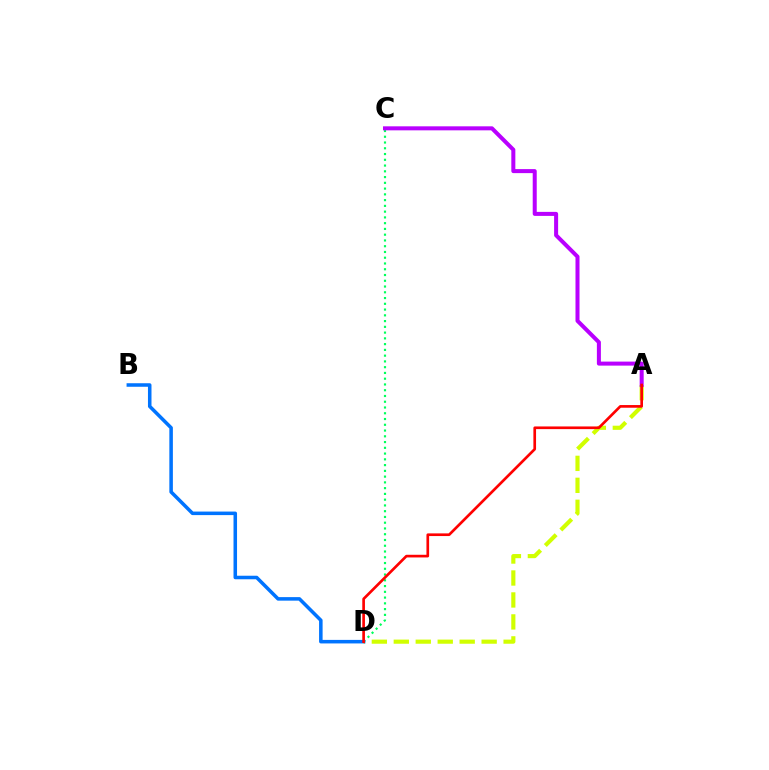{('C', 'D'): [{'color': '#00ff5c', 'line_style': 'dotted', 'thickness': 1.57}], ('A', 'D'): [{'color': '#d1ff00', 'line_style': 'dashed', 'thickness': 2.98}, {'color': '#ff0000', 'line_style': 'solid', 'thickness': 1.92}], ('A', 'C'): [{'color': '#b900ff', 'line_style': 'solid', 'thickness': 2.89}], ('B', 'D'): [{'color': '#0074ff', 'line_style': 'solid', 'thickness': 2.54}]}